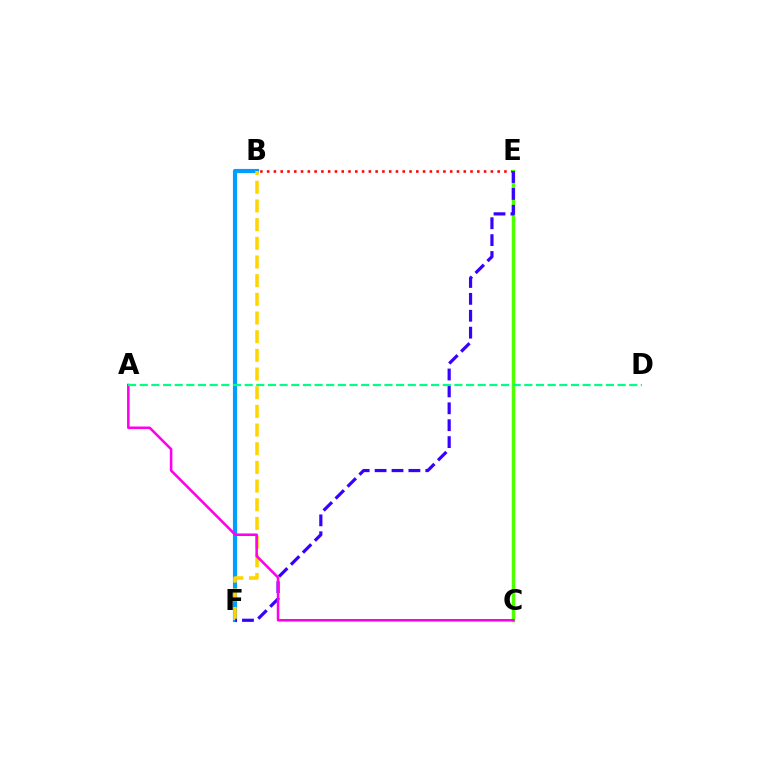{('B', 'F'): [{'color': '#009eff', 'line_style': 'solid', 'thickness': 2.99}, {'color': '#ffd500', 'line_style': 'dashed', 'thickness': 2.54}], ('B', 'E'): [{'color': '#ff0000', 'line_style': 'dotted', 'thickness': 1.84}], ('C', 'E'): [{'color': '#4fff00', 'line_style': 'solid', 'thickness': 2.51}], ('E', 'F'): [{'color': '#3700ff', 'line_style': 'dashed', 'thickness': 2.3}], ('A', 'C'): [{'color': '#ff00ed', 'line_style': 'solid', 'thickness': 1.84}], ('A', 'D'): [{'color': '#00ff86', 'line_style': 'dashed', 'thickness': 1.58}]}